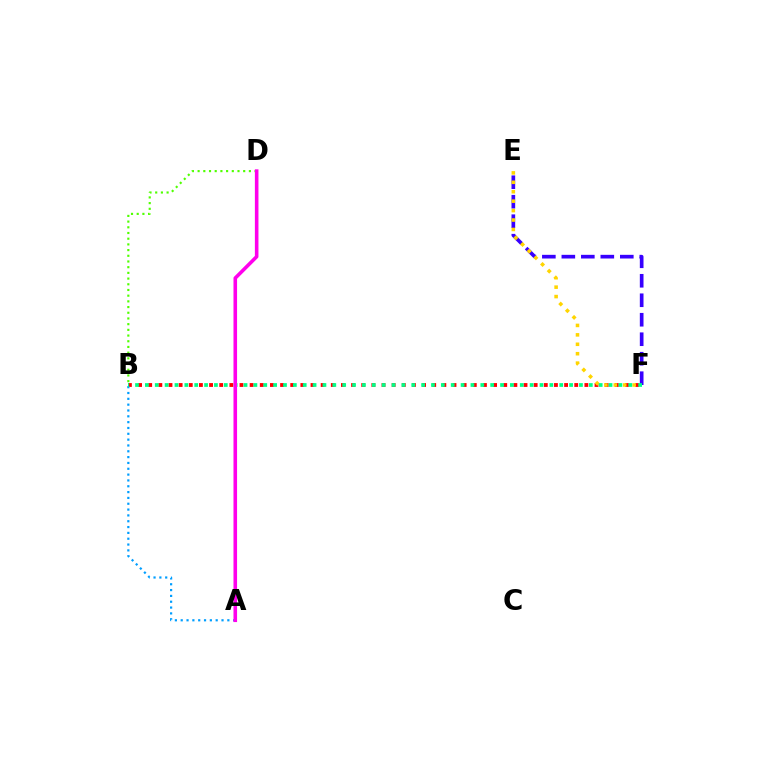{('B', 'F'): [{'color': '#ff0000', 'line_style': 'dotted', 'thickness': 2.76}, {'color': '#00ff86', 'line_style': 'dotted', 'thickness': 2.68}], ('A', 'B'): [{'color': '#009eff', 'line_style': 'dotted', 'thickness': 1.58}], ('E', 'F'): [{'color': '#3700ff', 'line_style': 'dashed', 'thickness': 2.65}, {'color': '#ffd500', 'line_style': 'dotted', 'thickness': 2.56}], ('B', 'D'): [{'color': '#4fff00', 'line_style': 'dotted', 'thickness': 1.55}], ('A', 'D'): [{'color': '#ff00ed', 'line_style': 'solid', 'thickness': 2.58}]}